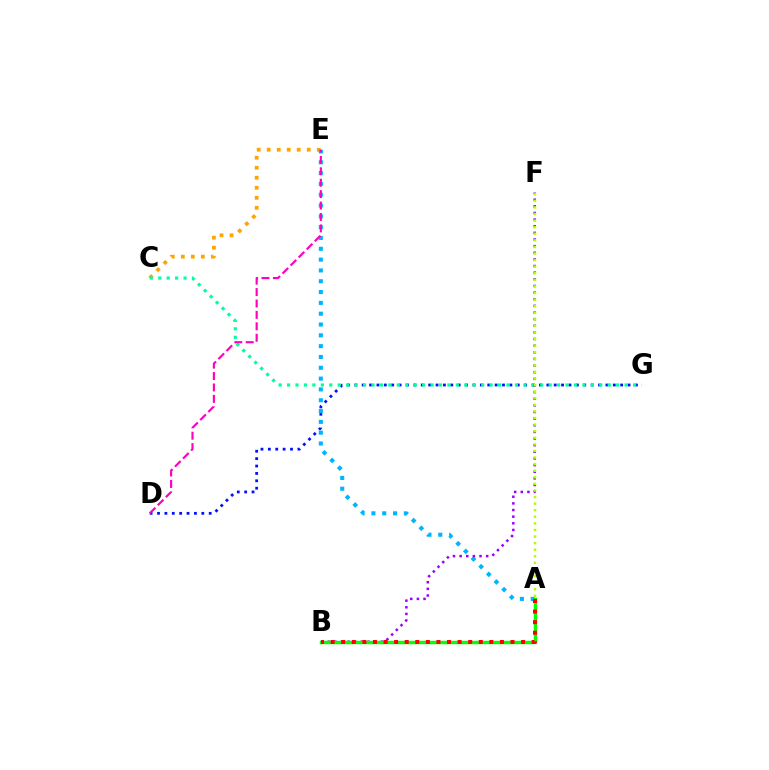{('C', 'E'): [{'color': '#ffa500', 'line_style': 'dotted', 'thickness': 2.72}], ('D', 'G'): [{'color': '#0010ff', 'line_style': 'dotted', 'thickness': 2.01}], ('C', 'G'): [{'color': '#00ff9d', 'line_style': 'dotted', 'thickness': 2.29}], ('A', 'E'): [{'color': '#00b5ff', 'line_style': 'dotted', 'thickness': 2.94}], ('B', 'F'): [{'color': '#9b00ff', 'line_style': 'dotted', 'thickness': 1.8}], ('A', 'B'): [{'color': '#08ff00', 'line_style': 'solid', 'thickness': 2.48}, {'color': '#ff0000', 'line_style': 'dotted', 'thickness': 2.88}], ('D', 'E'): [{'color': '#ff00bd', 'line_style': 'dashed', 'thickness': 1.55}], ('A', 'F'): [{'color': '#b3ff00', 'line_style': 'dotted', 'thickness': 1.79}]}